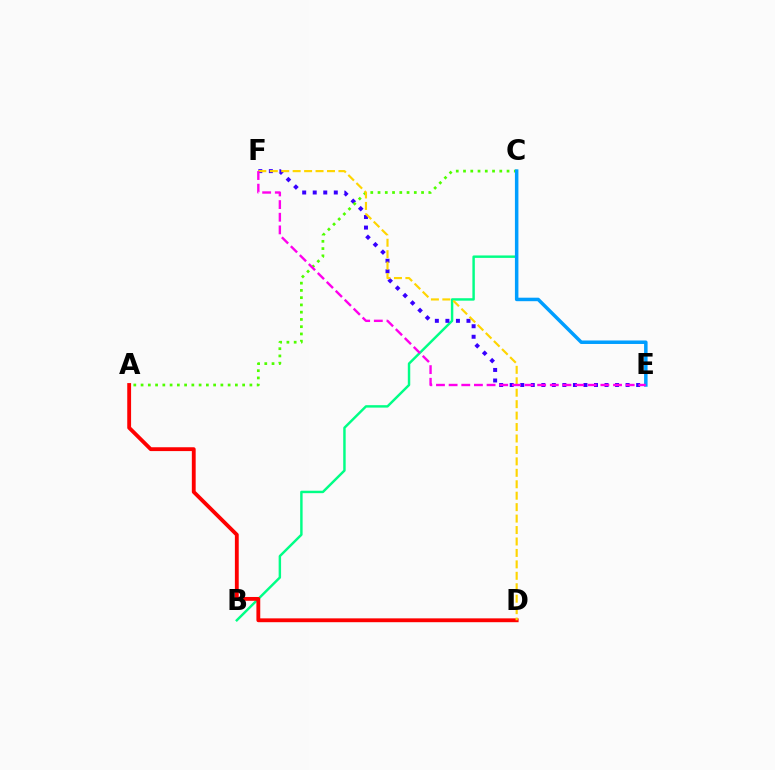{('B', 'C'): [{'color': '#00ff86', 'line_style': 'solid', 'thickness': 1.76}], ('A', 'D'): [{'color': '#ff0000', 'line_style': 'solid', 'thickness': 2.76}], ('E', 'F'): [{'color': '#3700ff', 'line_style': 'dotted', 'thickness': 2.86}, {'color': '#ff00ed', 'line_style': 'dashed', 'thickness': 1.72}], ('A', 'C'): [{'color': '#4fff00', 'line_style': 'dotted', 'thickness': 1.97}], ('D', 'F'): [{'color': '#ffd500', 'line_style': 'dashed', 'thickness': 1.55}], ('C', 'E'): [{'color': '#009eff', 'line_style': 'solid', 'thickness': 2.52}]}